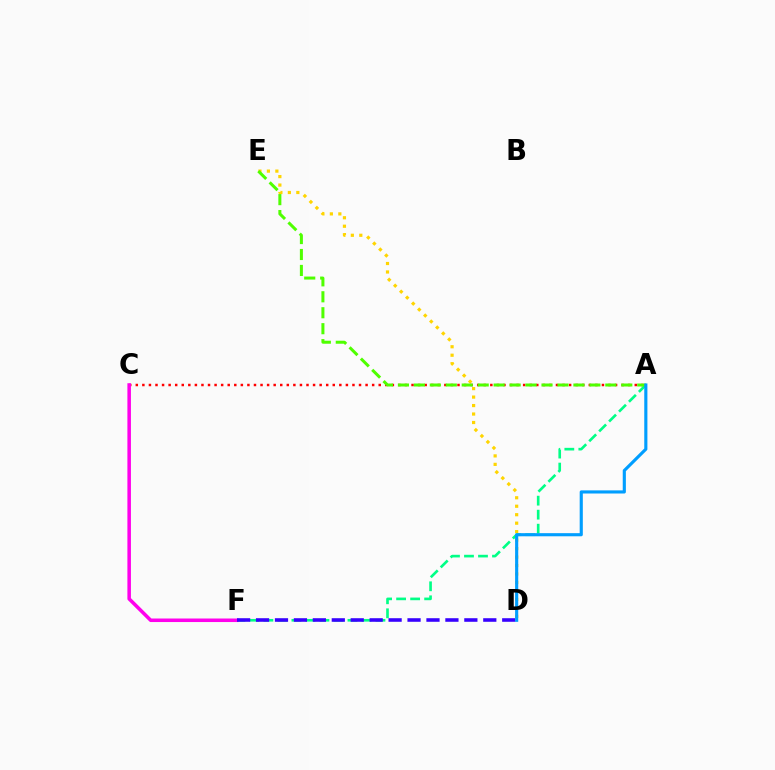{('D', 'E'): [{'color': '#ffd500', 'line_style': 'dotted', 'thickness': 2.3}], ('A', 'C'): [{'color': '#ff0000', 'line_style': 'dotted', 'thickness': 1.78}], ('A', 'F'): [{'color': '#00ff86', 'line_style': 'dashed', 'thickness': 1.9}], ('C', 'F'): [{'color': '#ff00ed', 'line_style': 'solid', 'thickness': 2.55}], ('A', 'E'): [{'color': '#4fff00', 'line_style': 'dashed', 'thickness': 2.17}], ('D', 'F'): [{'color': '#3700ff', 'line_style': 'dashed', 'thickness': 2.57}], ('A', 'D'): [{'color': '#009eff', 'line_style': 'solid', 'thickness': 2.26}]}